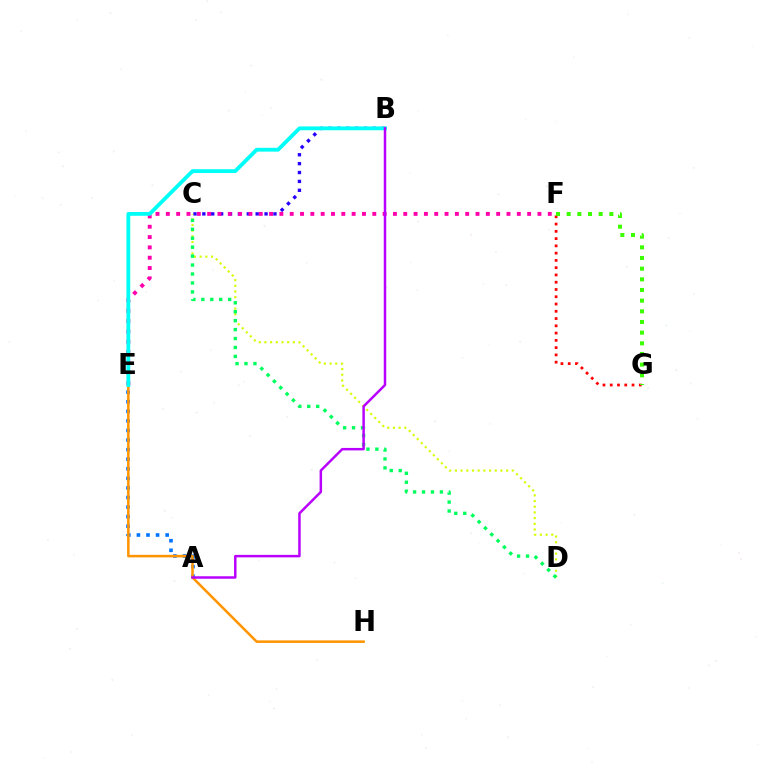{('B', 'C'): [{'color': '#2500ff', 'line_style': 'dotted', 'thickness': 2.41}], ('F', 'G'): [{'color': '#ff0000', 'line_style': 'dotted', 'thickness': 1.97}, {'color': '#3dff00', 'line_style': 'dotted', 'thickness': 2.9}], ('E', 'F'): [{'color': '#ff00ac', 'line_style': 'dotted', 'thickness': 2.8}], ('C', 'D'): [{'color': '#d1ff00', 'line_style': 'dotted', 'thickness': 1.55}, {'color': '#00ff5c', 'line_style': 'dotted', 'thickness': 2.43}], ('A', 'E'): [{'color': '#0074ff', 'line_style': 'dotted', 'thickness': 2.6}], ('E', 'H'): [{'color': '#ff9400', 'line_style': 'solid', 'thickness': 1.82}], ('B', 'E'): [{'color': '#00fff6', 'line_style': 'solid', 'thickness': 2.75}], ('A', 'B'): [{'color': '#b900ff', 'line_style': 'solid', 'thickness': 1.79}]}